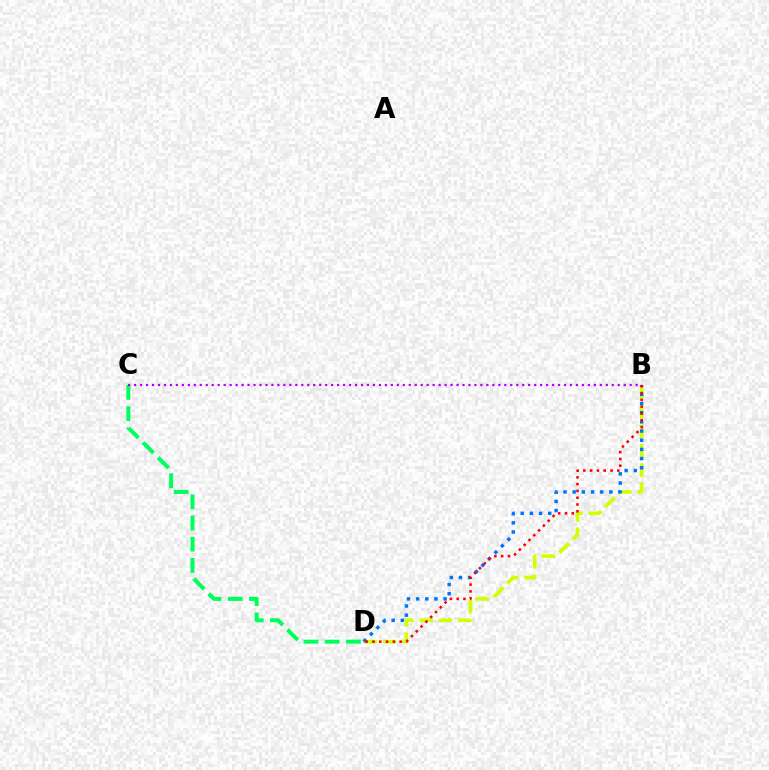{('B', 'D'): [{'color': '#d1ff00', 'line_style': 'dashed', 'thickness': 2.62}, {'color': '#0074ff', 'line_style': 'dotted', 'thickness': 2.49}, {'color': '#ff0000', 'line_style': 'dotted', 'thickness': 1.85}], ('C', 'D'): [{'color': '#00ff5c', 'line_style': 'dashed', 'thickness': 2.88}], ('B', 'C'): [{'color': '#b900ff', 'line_style': 'dotted', 'thickness': 1.62}]}